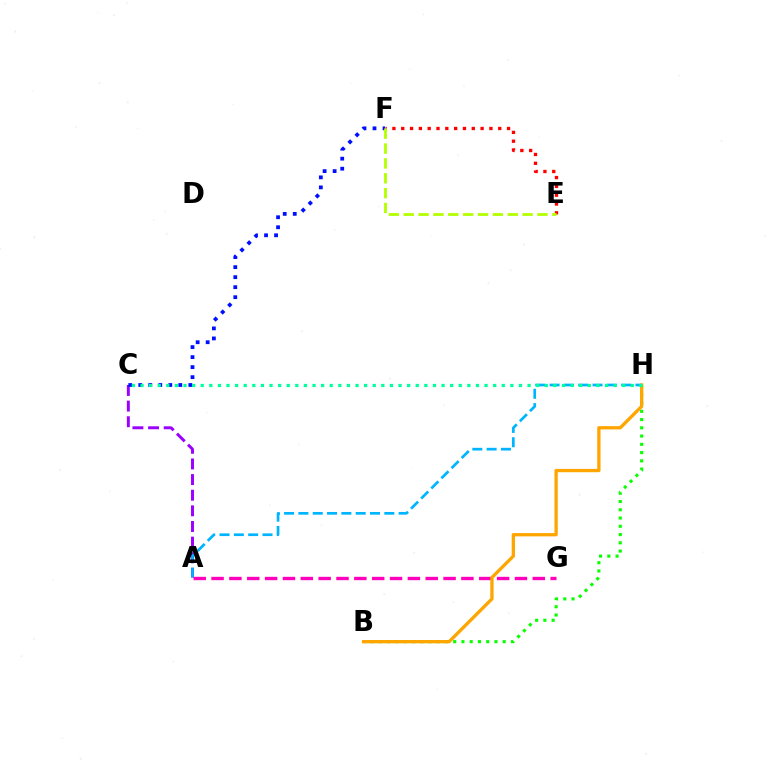{('E', 'F'): [{'color': '#ff0000', 'line_style': 'dotted', 'thickness': 2.4}, {'color': '#b3ff00', 'line_style': 'dashed', 'thickness': 2.02}], ('A', 'C'): [{'color': '#9b00ff', 'line_style': 'dashed', 'thickness': 2.12}], ('C', 'F'): [{'color': '#0010ff', 'line_style': 'dotted', 'thickness': 2.72}], ('A', 'H'): [{'color': '#00b5ff', 'line_style': 'dashed', 'thickness': 1.95}], ('A', 'G'): [{'color': '#ff00bd', 'line_style': 'dashed', 'thickness': 2.42}], ('B', 'H'): [{'color': '#08ff00', 'line_style': 'dotted', 'thickness': 2.24}, {'color': '#ffa500', 'line_style': 'solid', 'thickness': 2.38}], ('C', 'H'): [{'color': '#00ff9d', 'line_style': 'dotted', 'thickness': 2.34}]}